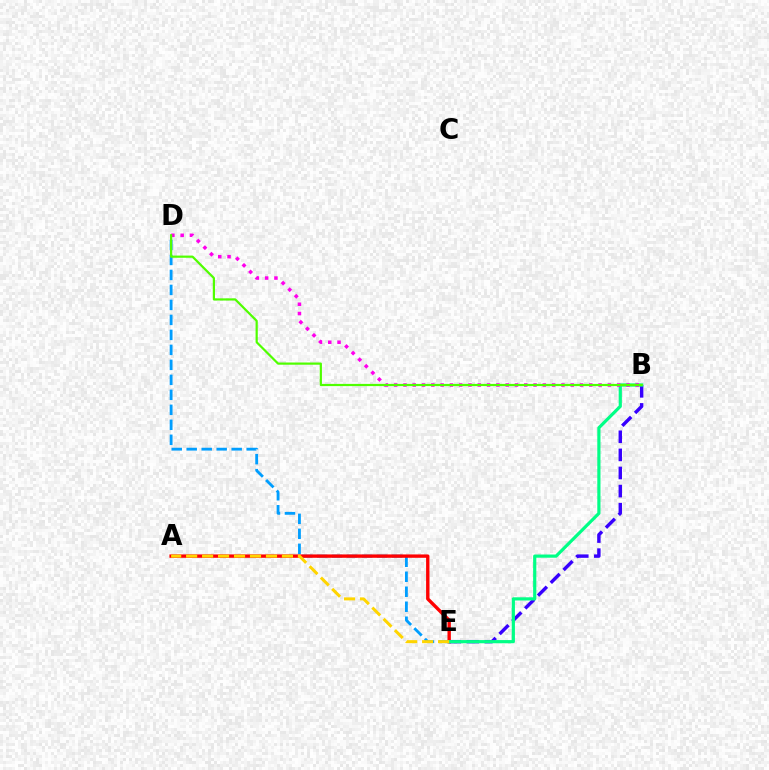{('D', 'E'): [{'color': '#009eff', 'line_style': 'dashed', 'thickness': 2.04}], ('A', 'E'): [{'color': '#ff0000', 'line_style': 'solid', 'thickness': 2.42}, {'color': '#ffd500', 'line_style': 'dashed', 'thickness': 2.17}], ('B', 'E'): [{'color': '#3700ff', 'line_style': 'dashed', 'thickness': 2.46}, {'color': '#00ff86', 'line_style': 'solid', 'thickness': 2.29}], ('B', 'D'): [{'color': '#ff00ed', 'line_style': 'dotted', 'thickness': 2.52}, {'color': '#4fff00', 'line_style': 'solid', 'thickness': 1.59}]}